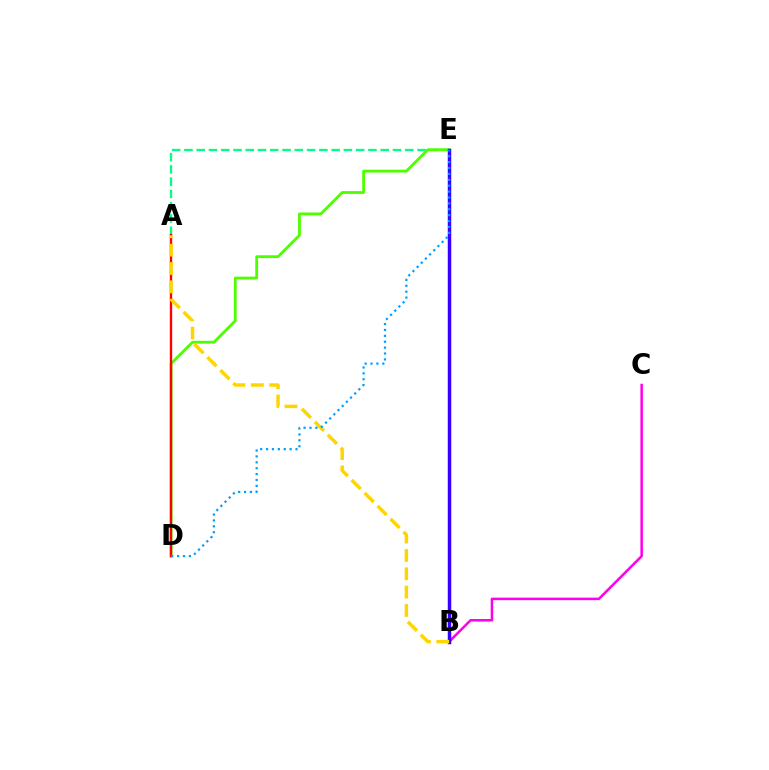{('A', 'E'): [{'color': '#00ff86', 'line_style': 'dashed', 'thickness': 1.67}], ('D', 'E'): [{'color': '#4fff00', 'line_style': 'solid', 'thickness': 2.03}, {'color': '#009eff', 'line_style': 'dotted', 'thickness': 1.6}], ('B', 'C'): [{'color': '#ff00ed', 'line_style': 'solid', 'thickness': 1.81}], ('A', 'D'): [{'color': '#ff0000', 'line_style': 'solid', 'thickness': 1.7}], ('B', 'E'): [{'color': '#3700ff', 'line_style': 'solid', 'thickness': 2.51}], ('A', 'B'): [{'color': '#ffd500', 'line_style': 'dashed', 'thickness': 2.49}]}